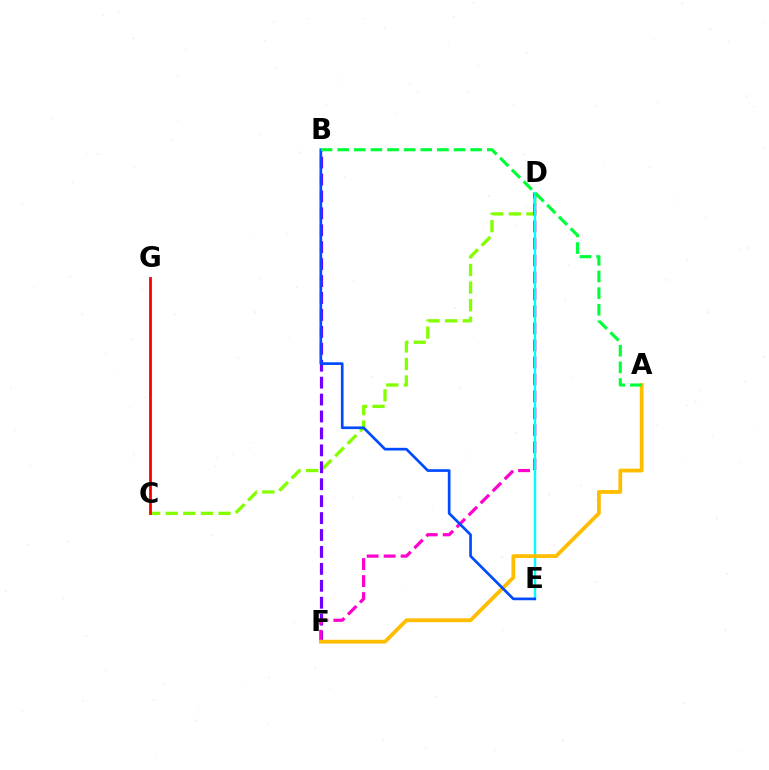{('C', 'D'): [{'color': '#84ff00', 'line_style': 'dashed', 'thickness': 2.39}], ('B', 'F'): [{'color': '#7200ff', 'line_style': 'dashed', 'thickness': 2.3}], ('D', 'F'): [{'color': '#ff00cf', 'line_style': 'dashed', 'thickness': 2.31}], ('C', 'G'): [{'color': '#ff0000', 'line_style': 'solid', 'thickness': 2.02}], ('D', 'E'): [{'color': '#00fff6', 'line_style': 'solid', 'thickness': 1.71}], ('A', 'F'): [{'color': '#ffbd00', 'line_style': 'solid', 'thickness': 2.72}], ('B', 'E'): [{'color': '#004bff', 'line_style': 'solid', 'thickness': 1.94}], ('A', 'B'): [{'color': '#00ff39', 'line_style': 'dashed', 'thickness': 2.26}]}